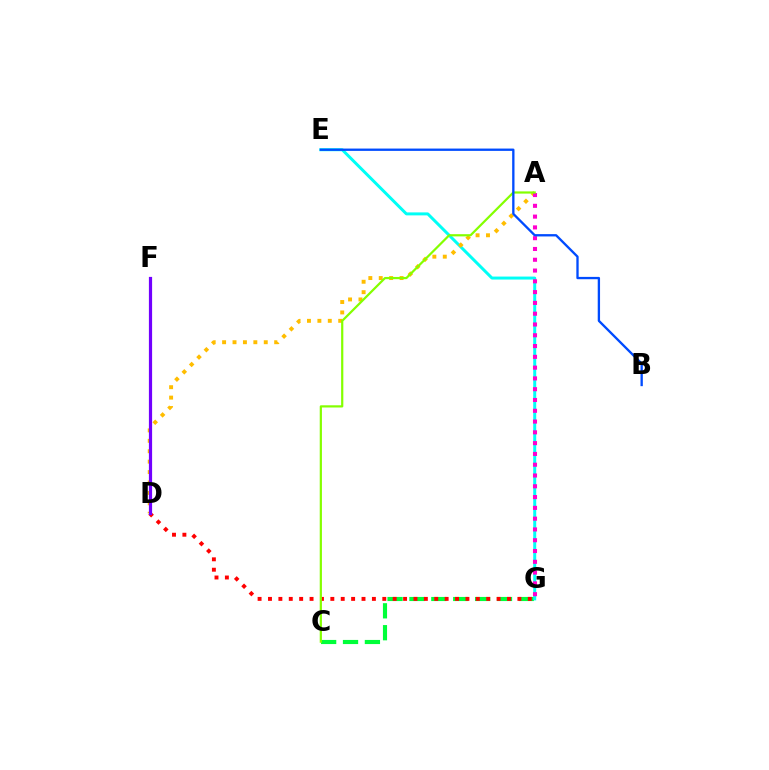{('C', 'G'): [{'color': '#00ff39', 'line_style': 'dashed', 'thickness': 2.97}], ('D', 'G'): [{'color': '#ff0000', 'line_style': 'dotted', 'thickness': 2.82}], ('E', 'G'): [{'color': '#00fff6', 'line_style': 'solid', 'thickness': 2.15}], ('A', 'D'): [{'color': '#ffbd00', 'line_style': 'dotted', 'thickness': 2.83}], ('D', 'F'): [{'color': '#7200ff', 'line_style': 'solid', 'thickness': 2.31}], ('A', 'G'): [{'color': '#ff00cf', 'line_style': 'dotted', 'thickness': 2.93}], ('A', 'C'): [{'color': '#84ff00', 'line_style': 'solid', 'thickness': 1.59}], ('B', 'E'): [{'color': '#004bff', 'line_style': 'solid', 'thickness': 1.67}]}